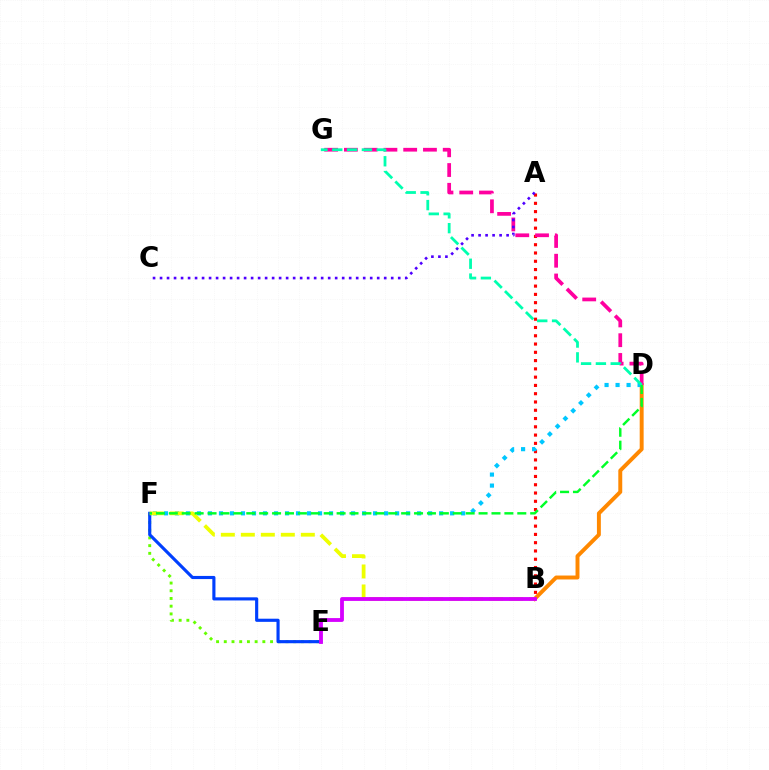{('B', 'D'): [{'color': '#ff8800', 'line_style': 'solid', 'thickness': 2.83}], ('E', 'F'): [{'color': '#66ff00', 'line_style': 'dotted', 'thickness': 2.1}, {'color': '#003fff', 'line_style': 'solid', 'thickness': 2.26}], ('A', 'B'): [{'color': '#ff0000', 'line_style': 'dotted', 'thickness': 2.25}], ('D', 'F'): [{'color': '#00c7ff', 'line_style': 'dotted', 'thickness': 2.99}, {'color': '#00ff27', 'line_style': 'dashed', 'thickness': 1.75}], ('D', 'G'): [{'color': '#ff00a0', 'line_style': 'dashed', 'thickness': 2.68}, {'color': '#00ffaf', 'line_style': 'dashed', 'thickness': 2.01}], ('B', 'F'): [{'color': '#eeff00', 'line_style': 'dashed', 'thickness': 2.72}], ('B', 'E'): [{'color': '#d600ff', 'line_style': 'solid', 'thickness': 2.75}], ('A', 'C'): [{'color': '#4f00ff', 'line_style': 'dotted', 'thickness': 1.9}]}